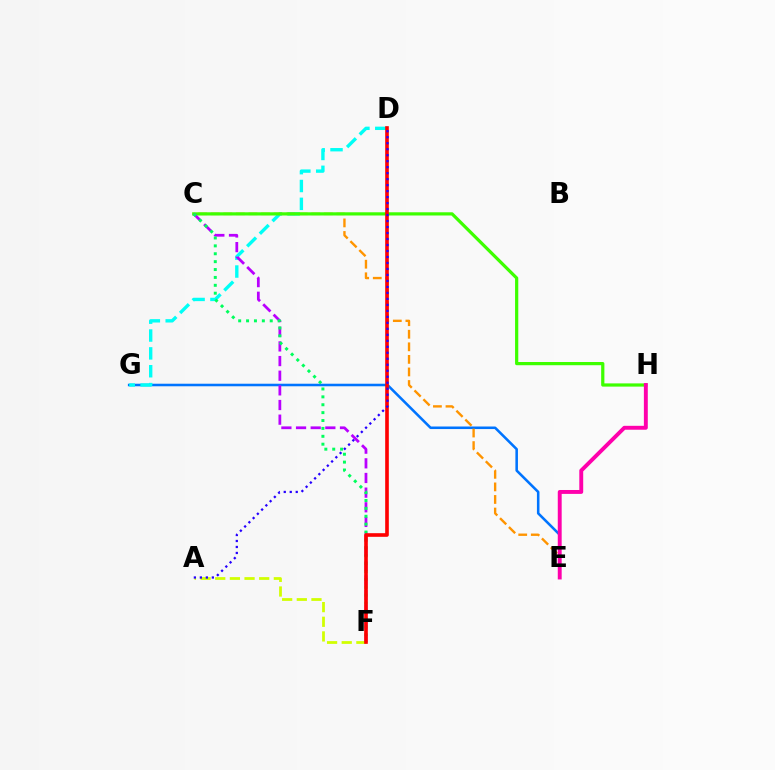{('E', 'G'): [{'color': '#0074ff', 'line_style': 'solid', 'thickness': 1.84}], ('D', 'G'): [{'color': '#00fff6', 'line_style': 'dashed', 'thickness': 2.43}], ('A', 'F'): [{'color': '#d1ff00', 'line_style': 'dashed', 'thickness': 1.99}], ('C', 'E'): [{'color': '#ff9400', 'line_style': 'dashed', 'thickness': 1.71}], ('C', 'H'): [{'color': '#3dff00', 'line_style': 'solid', 'thickness': 2.32}], ('E', 'H'): [{'color': '#ff00ac', 'line_style': 'solid', 'thickness': 2.81}], ('C', 'F'): [{'color': '#b900ff', 'line_style': 'dashed', 'thickness': 1.99}, {'color': '#00ff5c', 'line_style': 'dotted', 'thickness': 2.14}], ('D', 'F'): [{'color': '#ff0000', 'line_style': 'solid', 'thickness': 2.61}], ('A', 'D'): [{'color': '#2500ff', 'line_style': 'dotted', 'thickness': 1.63}]}